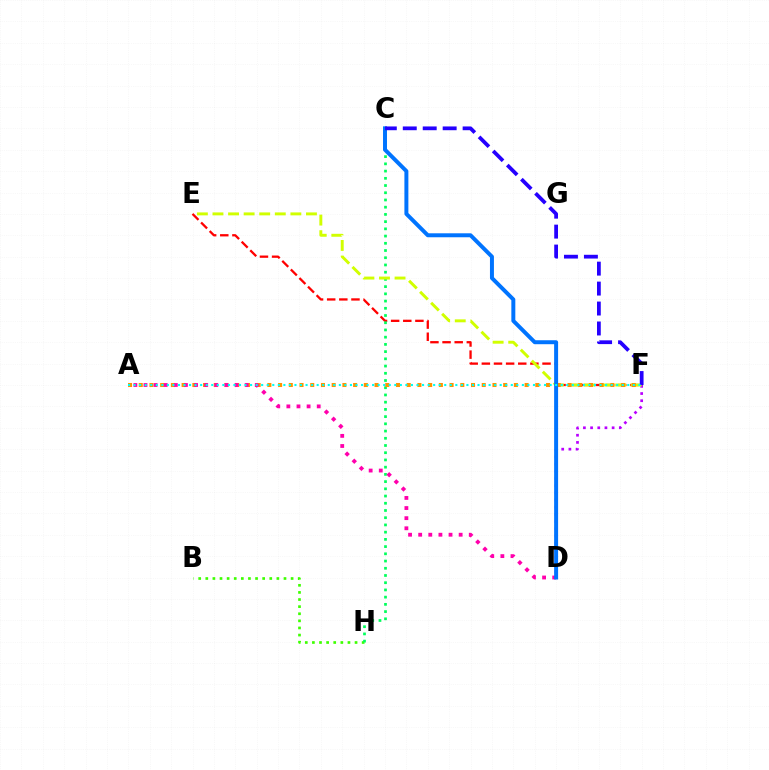{('E', 'F'): [{'color': '#ff0000', 'line_style': 'dashed', 'thickness': 1.65}, {'color': '#d1ff00', 'line_style': 'dashed', 'thickness': 2.12}], ('B', 'H'): [{'color': '#3dff00', 'line_style': 'dotted', 'thickness': 1.93}], ('C', 'H'): [{'color': '#00ff5c', 'line_style': 'dotted', 'thickness': 1.96}], ('D', 'F'): [{'color': '#b900ff', 'line_style': 'dotted', 'thickness': 1.95}], ('A', 'F'): [{'color': '#ff9400', 'line_style': 'dotted', 'thickness': 2.91}, {'color': '#00fff6', 'line_style': 'dotted', 'thickness': 1.51}], ('A', 'D'): [{'color': '#ff00ac', 'line_style': 'dotted', 'thickness': 2.75}], ('C', 'D'): [{'color': '#0074ff', 'line_style': 'solid', 'thickness': 2.86}], ('C', 'F'): [{'color': '#2500ff', 'line_style': 'dashed', 'thickness': 2.71}]}